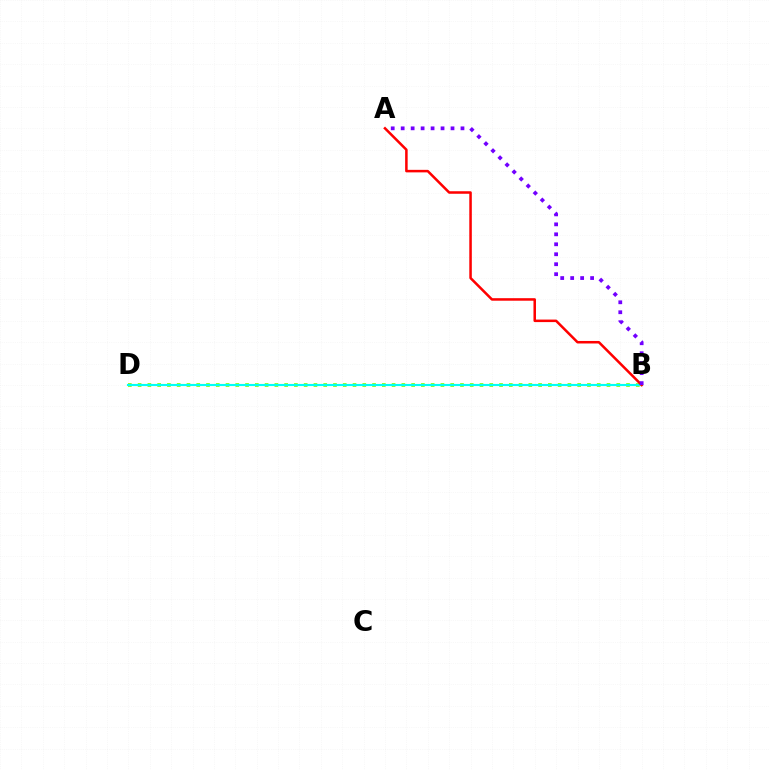{('B', 'D'): [{'color': '#84ff00', 'line_style': 'dotted', 'thickness': 2.65}, {'color': '#00fff6', 'line_style': 'solid', 'thickness': 1.53}], ('A', 'B'): [{'color': '#ff0000', 'line_style': 'solid', 'thickness': 1.82}, {'color': '#7200ff', 'line_style': 'dotted', 'thickness': 2.71}]}